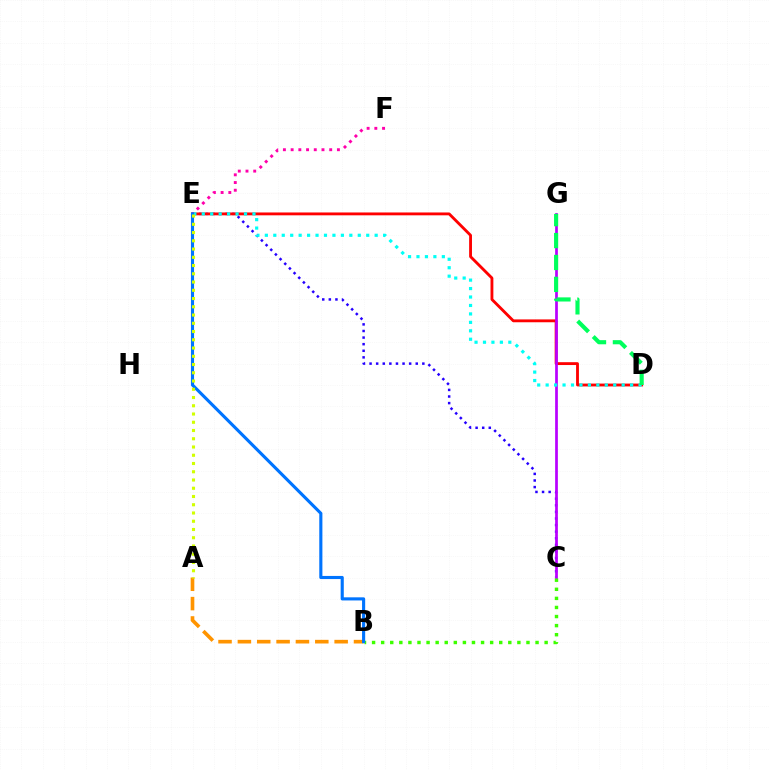{('C', 'E'): [{'color': '#2500ff', 'line_style': 'dotted', 'thickness': 1.79}], ('D', 'E'): [{'color': '#ff0000', 'line_style': 'solid', 'thickness': 2.05}, {'color': '#00fff6', 'line_style': 'dotted', 'thickness': 2.3}], ('A', 'B'): [{'color': '#ff9400', 'line_style': 'dashed', 'thickness': 2.63}], ('C', 'G'): [{'color': '#b900ff', 'line_style': 'solid', 'thickness': 1.96}], ('B', 'C'): [{'color': '#3dff00', 'line_style': 'dotted', 'thickness': 2.47}], ('E', 'F'): [{'color': '#ff00ac', 'line_style': 'dotted', 'thickness': 2.1}], ('B', 'E'): [{'color': '#0074ff', 'line_style': 'solid', 'thickness': 2.25}], ('D', 'G'): [{'color': '#00ff5c', 'line_style': 'dashed', 'thickness': 2.98}], ('A', 'E'): [{'color': '#d1ff00', 'line_style': 'dotted', 'thickness': 2.24}]}